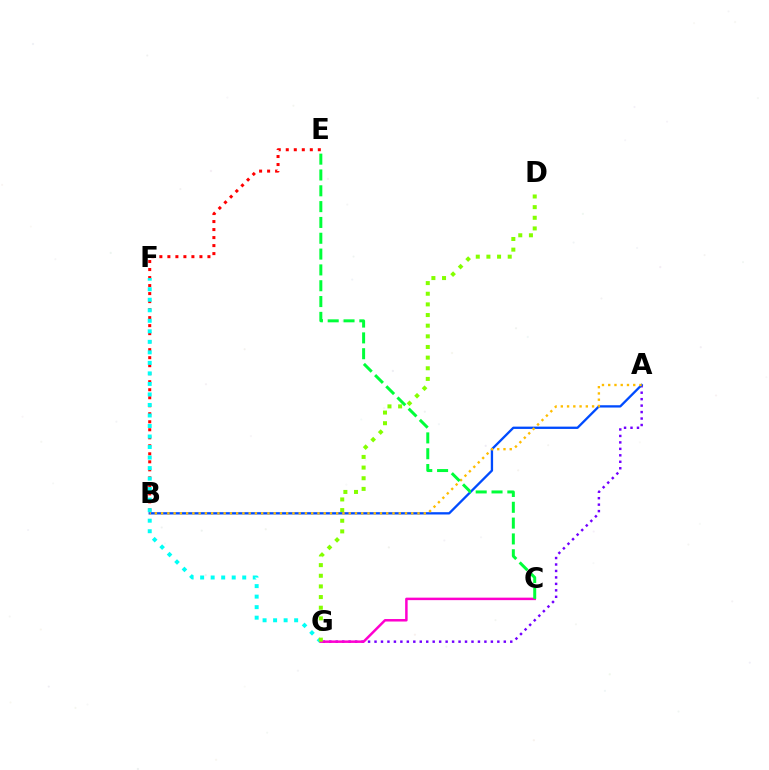{('B', 'E'): [{'color': '#ff0000', 'line_style': 'dotted', 'thickness': 2.18}], ('F', 'G'): [{'color': '#00fff6', 'line_style': 'dotted', 'thickness': 2.86}], ('A', 'G'): [{'color': '#7200ff', 'line_style': 'dotted', 'thickness': 1.76}], ('C', 'G'): [{'color': '#ff00cf', 'line_style': 'solid', 'thickness': 1.79}], ('D', 'G'): [{'color': '#84ff00', 'line_style': 'dotted', 'thickness': 2.89}], ('A', 'B'): [{'color': '#004bff', 'line_style': 'solid', 'thickness': 1.66}, {'color': '#ffbd00', 'line_style': 'dotted', 'thickness': 1.7}], ('C', 'E'): [{'color': '#00ff39', 'line_style': 'dashed', 'thickness': 2.15}]}